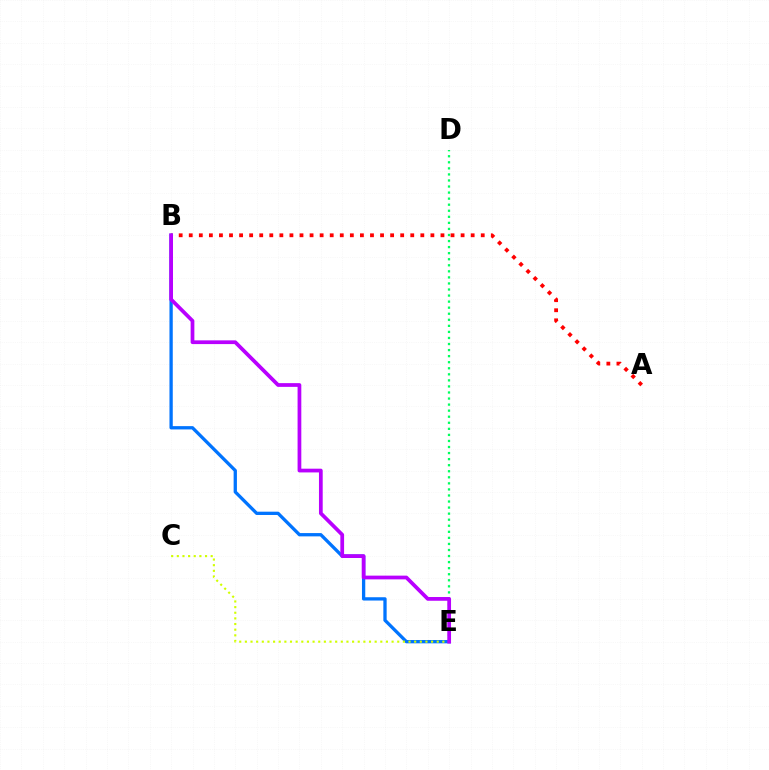{('D', 'E'): [{'color': '#00ff5c', 'line_style': 'dotted', 'thickness': 1.65}], ('A', 'B'): [{'color': '#ff0000', 'line_style': 'dotted', 'thickness': 2.74}], ('B', 'E'): [{'color': '#0074ff', 'line_style': 'solid', 'thickness': 2.37}, {'color': '#b900ff', 'line_style': 'solid', 'thickness': 2.69}], ('C', 'E'): [{'color': '#d1ff00', 'line_style': 'dotted', 'thickness': 1.53}]}